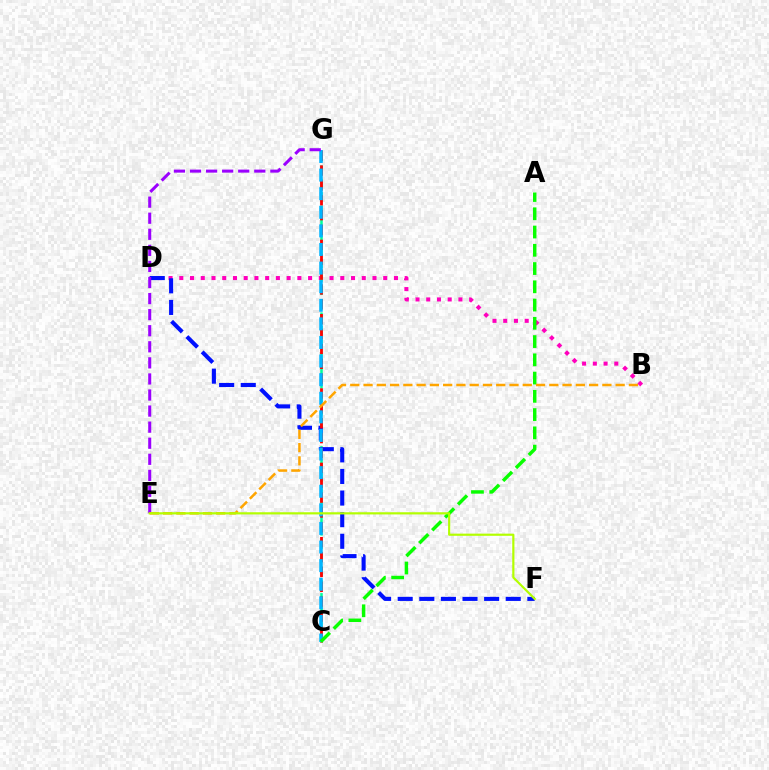{('B', 'D'): [{'color': '#ff00bd', 'line_style': 'dotted', 'thickness': 2.92}], ('C', 'G'): [{'color': '#00ff9d', 'line_style': 'dashed', 'thickness': 1.82}, {'color': '#ff0000', 'line_style': 'dashed', 'thickness': 2.02}, {'color': '#00b5ff', 'line_style': 'dashed', 'thickness': 2.53}], ('D', 'F'): [{'color': '#0010ff', 'line_style': 'dashed', 'thickness': 2.94}], ('A', 'C'): [{'color': '#08ff00', 'line_style': 'dashed', 'thickness': 2.48}], ('E', 'G'): [{'color': '#9b00ff', 'line_style': 'dashed', 'thickness': 2.18}], ('B', 'E'): [{'color': '#ffa500', 'line_style': 'dashed', 'thickness': 1.8}], ('E', 'F'): [{'color': '#b3ff00', 'line_style': 'solid', 'thickness': 1.57}]}